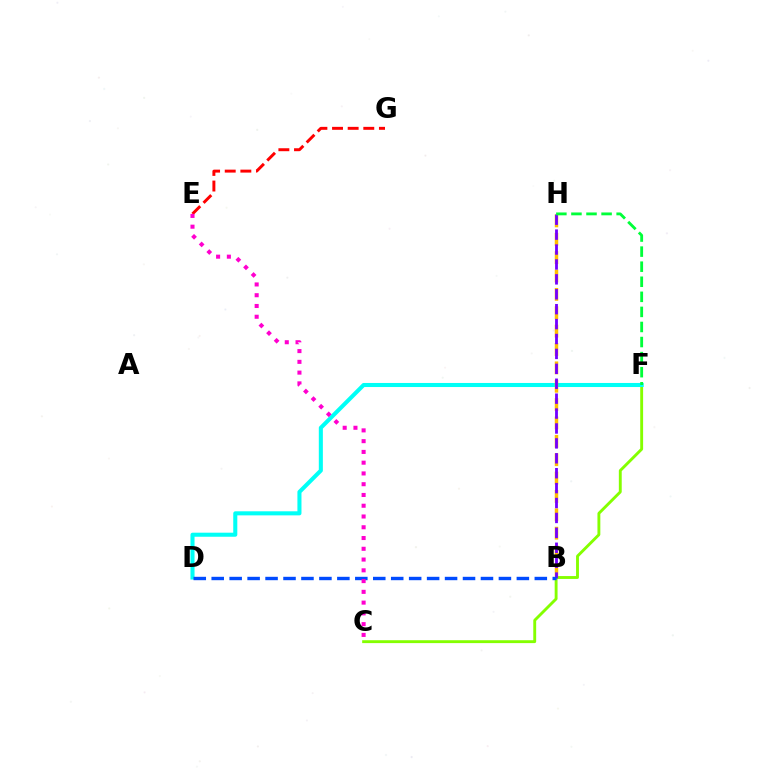{('C', 'F'): [{'color': '#84ff00', 'line_style': 'solid', 'thickness': 2.07}], ('E', 'G'): [{'color': '#ff0000', 'line_style': 'dashed', 'thickness': 2.12}], ('D', 'F'): [{'color': '#00fff6', 'line_style': 'solid', 'thickness': 2.92}], ('B', 'H'): [{'color': '#ffbd00', 'line_style': 'dashed', 'thickness': 2.5}, {'color': '#7200ff', 'line_style': 'dashed', 'thickness': 2.03}], ('B', 'D'): [{'color': '#004bff', 'line_style': 'dashed', 'thickness': 2.44}], ('F', 'H'): [{'color': '#00ff39', 'line_style': 'dashed', 'thickness': 2.05}], ('C', 'E'): [{'color': '#ff00cf', 'line_style': 'dotted', 'thickness': 2.92}]}